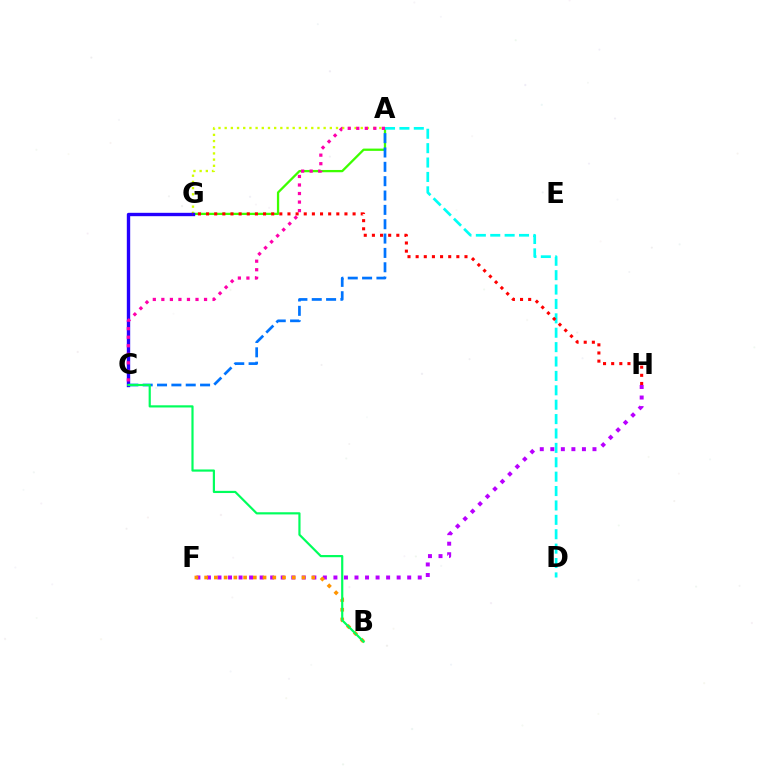{('A', 'G'): [{'color': '#d1ff00', 'line_style': 'dotted', 'thickness': 1.68}, {'color': '#3dff00', 'line_style': 'solid', 'thickness': 1.64}], ('C', 'G'): [{'color': '#2500ff', 'line_style': 'solid', 'thickness': 2.43}], ('A', 'C'): [{'color': '#0074ff', 'line_style': 'dashed', 'thickness': 1.95}, {'color': '#ff00ac', 'line_style': 'dotted', 'thickness': 2.32}], ('A', 'D'): [{'color': '#00fff6', 'line_style': 'dashed', 'thickness': 1.96}], ('F', 'H'): [{'color': '#b900ff', 'line_style': 'dotted', 'thickness': 2.86}], ('B', 'F'): [{'color': '#ff9400', 'line_style': 'dotted', 'thickness': 2.65}], ('B', 'C'): [{'color': '#00ff5c', 'line_style': 'solid', 'thickness': 1.57}], ('G', 'H'): [{'color': '#ff0000', 'line_style': 'dotted', 'thickness': 2.21}]}